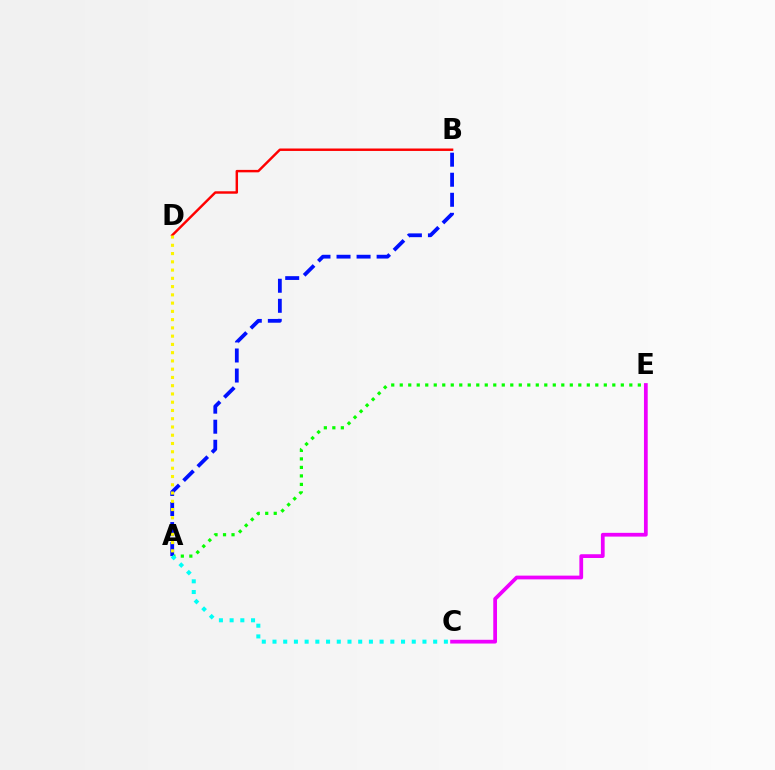{('C', 'E'): [{'color': '#ee00ff', 'line_style': 'solid', 'thickness': 2.7}], ('B', 'D'): [{'color': '#ff0000', 'line_style': 'solid', 'thickness': 1.76}], ('A', 'E'): [{'color': '#08ff00', 'line_style': 'dotted', 'thickness': 2.31}], ('A', 'B'): [{'color': '#0010ff', 'line_style': 'dashed', 'thickness': 2.72}], ('A', 'C'): [{'color': '#00fff6', 'line_style': 'dotted', 'thickness': 2.91}], ('A', 'D'): [{'color': '#fcf500', 'line_style': 'dotted', 'thickness': 2.24}]}